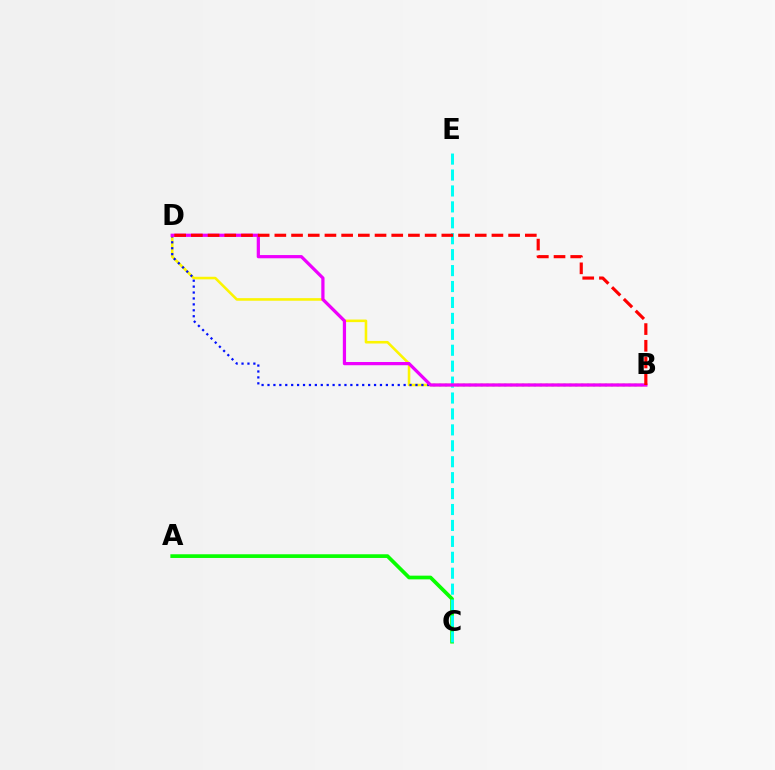{('A', 'C'): [{'color': '#08ff00', 'line_style': 'solid', 'thickness': 2.66}], ('C', 'E'): [{'color': '#00fff6', 'line_style': 'dashed', 'thickness': 2.16}], ('B', 'D'): [{'color': '#fcf500', 'line_style': 'solid', 'thickness': 1.86}, {'color': '#0010ff', 'line_style': 'dotted', 'thickness': 1.61}, {'color': '#ee00ff', 'line_style': 'solid', 'thickness': 2.32}, {'color': '#ff0000', 'line_style': 'dashed', 'thickness': 2.27}]}